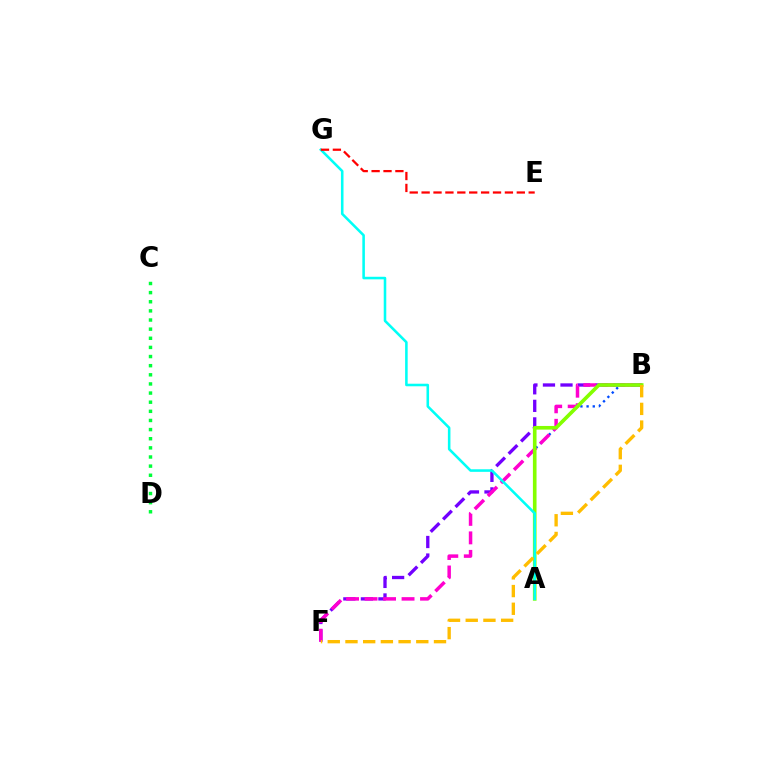{('A', 'B'): [{'color': '#004bff', 'line_style': 'dotted', 'thickness': 1.68}, {'color': '#84ff00', 'line_style': 'solid', 'thickness': 2.62}], ('B', 'F'): [{'color': '#7200ff', 'line_style': 'dashed', 'thickness': 2.38}, {'color': '#ff00cf', 'line_style': 'dashed', 'thickness': 2.51}, {'color': '#ffbd00', 'line_style': 'dashed', 'thickness': 2.41}], ('C', 'D'): [{'color': '#00ff39', 'line_style': 'dotted', 'thickness': 2.48}], ('A', 'G'): [{'color': '#00fff6', 'line_style': 'solid', 'thickness': 1.84}], ('E', 'G'): [{'color': '#ff0000', 'line_style': 'dashed', 'thickness': 1.62}]}